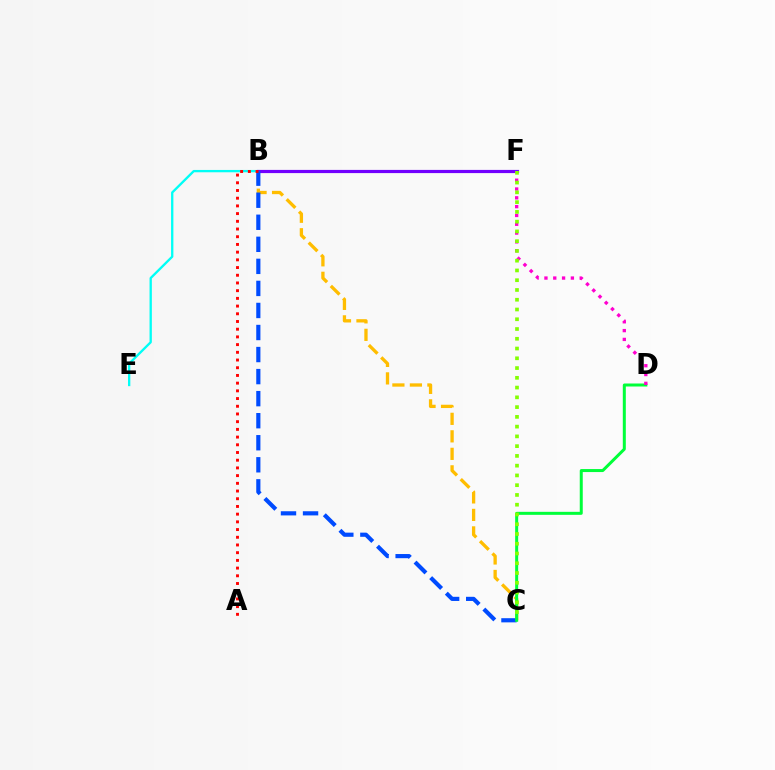{('B', 'E'): [{'color': '#00fff6', 'line_style': 'solid', 'thickness': 1.67}], ('B', 'F'): [{'color': '#7200ff', 'line_style': 'solid', 'thickness': 2.3}], ('B', 'C'): [{'color': '#ffbd00', 'line_style': 'dashed', 'thickness': 2.38}, {'color': '#004bff', 'line_style': 'dashed', 'thickness': 3.0}], ('A', 'B'): [{'color': '#ff0000', 'line_style': 'dotted', 'thickness': 2.09}], ('C', 'D'): [{'color': '#00ff39', 'line_style': 'solid', 'thickness': 2.16}], ('D', 'F'): [{'color': '#ff00cf', 'line_style': 'dotted', 'thickness': 2.39}], ('C', 'F'): [{'color': '#84ff00', 'line_style': 'dotted', 'thickness': 2.65}]}